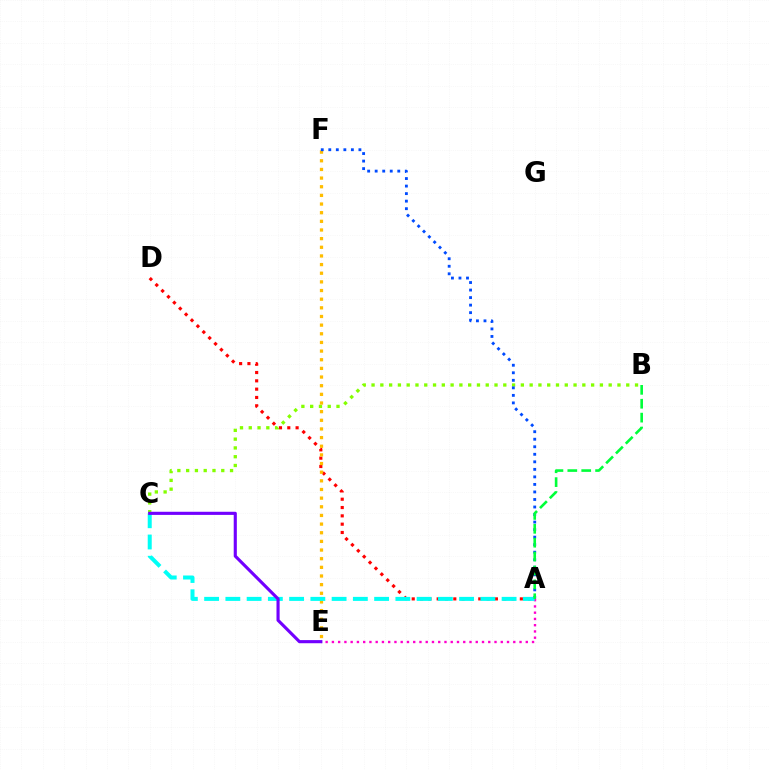{('A', 'D'): [{'color': '#ff0000', 'line_style': 'dotted', 'thickness': 2.26}], ('A', 'E'): [{'color': '#ff00cf', 'line_style': 'dotted', 'thickness': 1.7}], ('B', 'C'): [{'color': '#84ff00', 'line_style': 'dotted', 'thickness': 2.39}], ('E', 'F'): [{'color': '#ffbd00', 'line_style': 'dotted', 'thickness': 2.35}], ('A', 'F'): [{'color': '#004bff', 'line_style': 'dotted', 'thickness': 2.05}], ('A', 'C'): [{'color': '#00fff6', 'line_style': 'dashed', 'thickness': 2.89}], ('A', 'B'): [{'color': '#00ff39', 'line_style': 'dashed', 'thickness': 1.89}], ('C', 'E'): [{'color': '#7200ff', 'line_style': 'solid', 'thickness': 2.25}]}